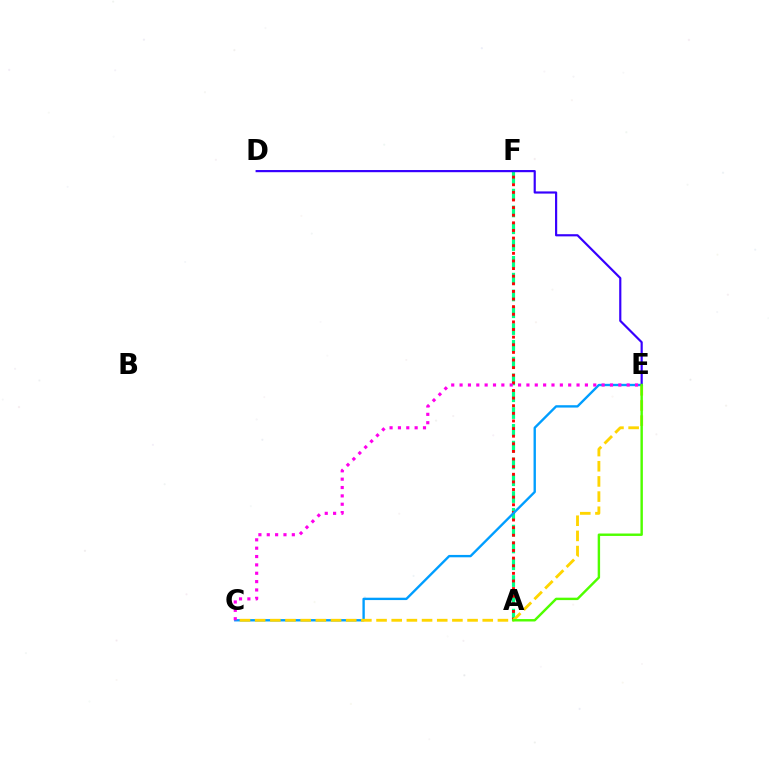{('A', 'F'): [{'color': '#00ff86', 'line_style': 'dashed', 'thickness': 2.28}, {'color': '#ff0000', 'line_style': 'dotted', 'thickness': 2.07}], ('C', 'E'): [{'color': '#009eff', 'line_style': 'solid', 'thickness': 1.7}, {'color': '#ff00ed', 'line_style': 'dotted', 'thickness': 2.27}, {'color': '#ffd500', 'line_style': 'dashed', 'thickness': 2.06}], ('D', 'E'): [{'color': '#3700ff', 'line_style': 'solid', 'thickness': 1.57}], ('A', 'E'): [{'color': '#4fff00', 'line_style': 'solid', 'thickness': 1.75}]}